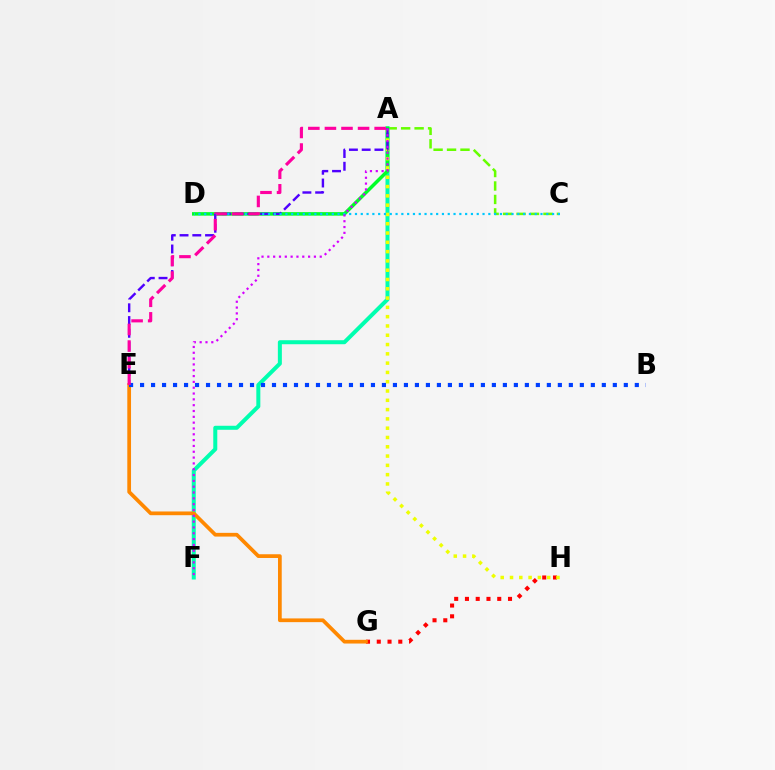{('G', 'H'): [{'color': '#ff0000', 'line_style': 'dotted', 'thickness': 2.92}], ('A', 'C'): [{'color': '#66ff00', 'line_style': 'dashed', 'thickness': 1.83}], ('A', 'F'): [{'color': '#00ffaf', 'line_style': 'solid', 'thickness': 2.88}, {'color': '#d600ff', 'line_style': 'dotted', 'thickness': 1.58}], ('A', 'D'): [{'color': '#00ff27', 'line_style': 'solid', 'thickness': 2.52}], ('A', 'H'): [{'color': '#eeff00', 'line_style': 'dotted', 'thickness': 2.52}], ('E', 'G'): [{'color': '#ff8800', 'line_style': 'solid', 'thickness': 2.68}], ('A', 'E'): [{'color': '#4f00ff', 'line_style': 'dashed', 'thickness': 1.73}, {'color': '#ff00a0', 'line_style': 'dashed', 'thickness': 2.25}], ('B', 'E'): [{'color': '#003fff', 'line_style': 'dotted', 'thickness': 2.99}], ('C', 'D'): [{'color': '#00c7ff', 'line_style': 'dotted', 'thickness': 1.58}]}